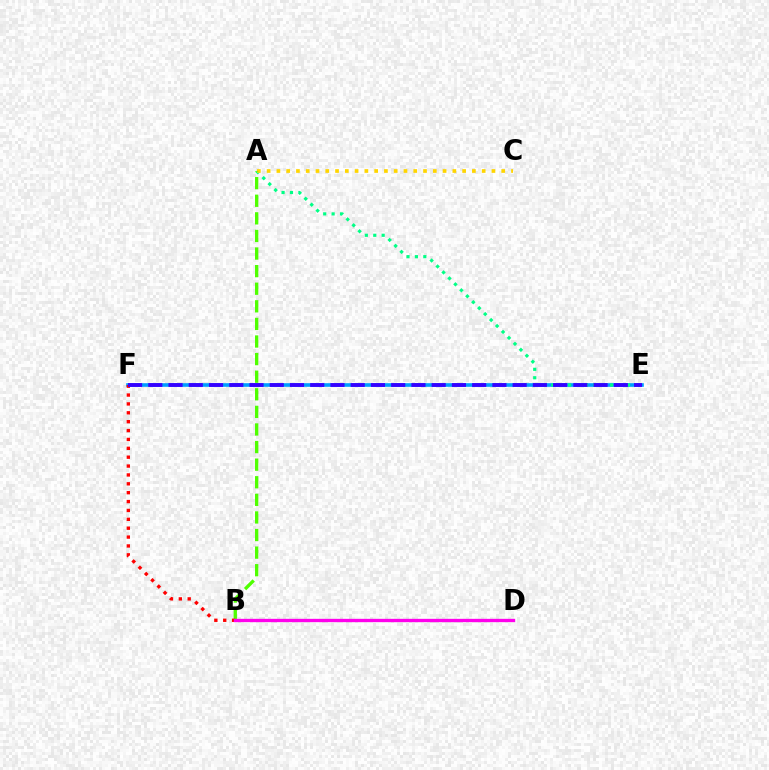{('E', 'F'): [{'color': '#009eff', 'line_style': 'solid', 'thickness': 2.62}, {'color': '#3700ff', 'line_style': 'dashed', 'thickness': 2.75}], ('A', 'E'): [{'color': '#00ff86', 'line_style': 'dotted', 'thickness': 2.29}], ('A', 'C'): [{'color': '#ffd500', 'line_style': 'dotted', 'thickness': 2.66}], ('A', 'B'): [{'color': '#4fff00', 'line_style': 'dashed', 'thickness': 2.39}], ('B', 'F'): [{'color': '#ff0000', 'line_style': 'dotted', 'thickness': 2.41}], ('B', 'D'): [{'color': '#ff00ed', 'line_style': 'solid', 'thickness': 2.4}]}